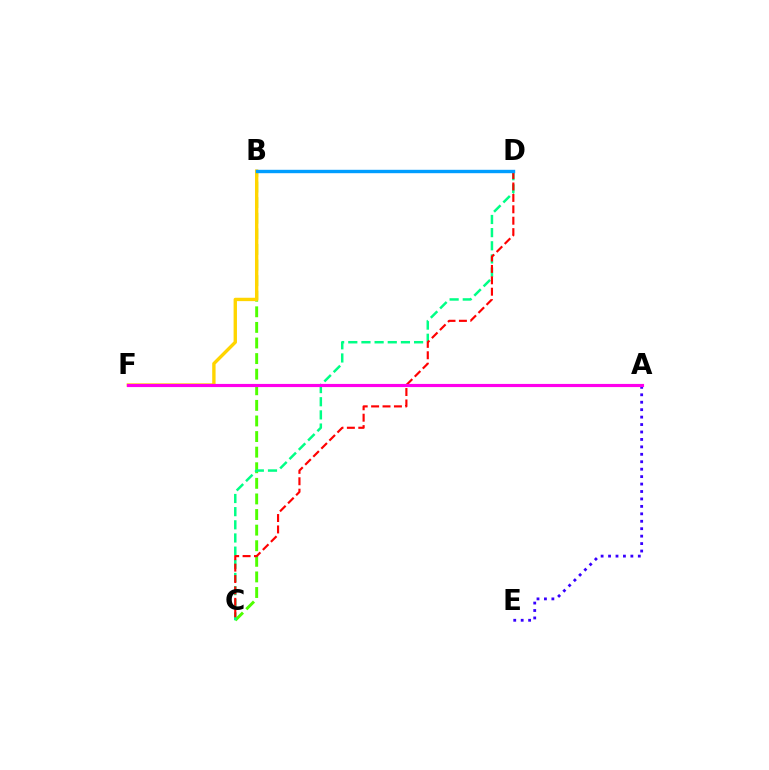{('B', 'C'): [{'color': '#4fff00', 'line_style': 'dashed', 'thickness': 2.12}], ('C', 'D'): [{'color': '#00ff86', 'line_style': 'dashed', 'thickness': 1.79}, {'color': '#ff0000', 'line_style': 'dashed', 'thickness': 1.55}], ('B', 'F'): [{'color': '#ffd500', 'line_style': 'solid', 'thickness': 2.43}], ('B', 'D'): [{'color': '#009eff', 'line_style': 'solid', 'thickness': 2.44}], ('A', 'E'): [{'color': '#3700ff', 'line_style': 'dotted', 'thickness': 2.02}], ('A', 'F'): [{'color': '#ff00ed', 'line_style': 'solid', 'thickness': 2.27}]}